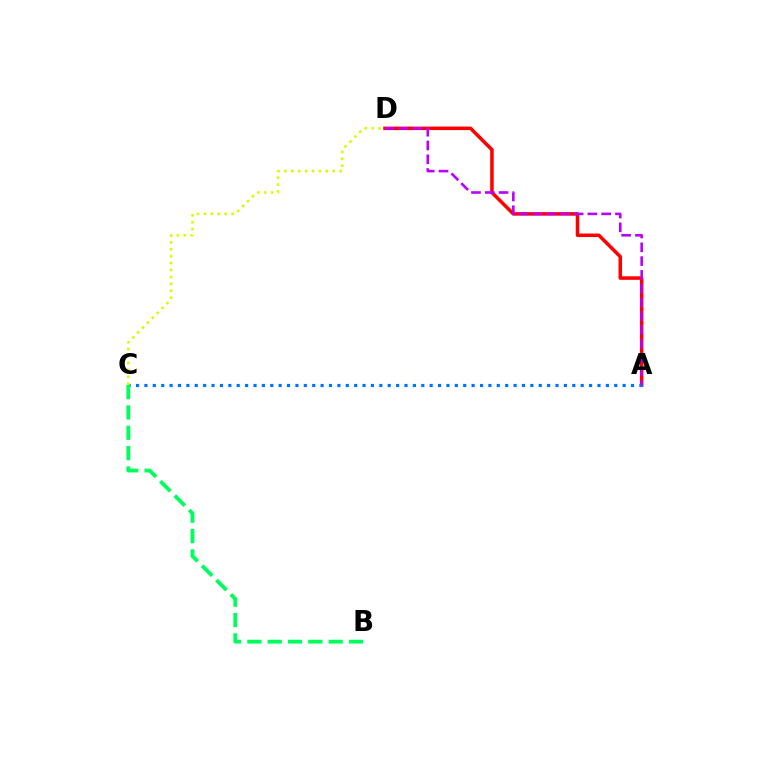{('A', 'D'): [{'color': '#ff0000', 'line_style': 'solid', 'thickness': 2.54}, {'color': '#b900ff', 'line_style': 'dashed', 'thickness': 1.87}], ('A', 'C'): [{'color': '#0074ff', 'line_style': 'dotted', 'thickness': 2.28}], ('B', 'C'): [{'color': '#00ff5c', 'line_style': 'dashed', 'thickness': 2.76}], ('C', 'D'): [{'color': '#d1ff00', 'line_style': 'dotted', 'thickness': 1.88}]}